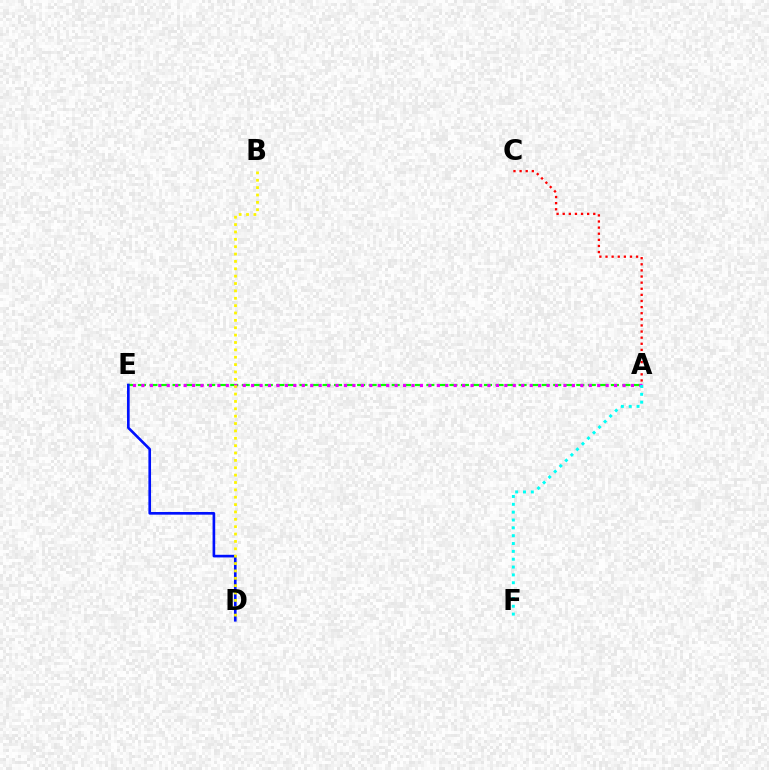{('A', 'E'): [{'color': '#08ff00', 'line_style': 'dashed', 'thickness': 1.57}, {'color': '#ee00ff', 'line_style': 'dotted', 'thickness': 2.29}], ('D', 'E'): [{'color': '#0010ff', 'line_style': 'solid', 'thickness': 1.9}], ('B', 'D'): [{'color': '#fcf500', 'line_style': 'dotted', 'thickness': 2.0}], ('A', 'F'): [{'color': '#00fff6', 'line_style': 'dotted', 'thickness': 2.13}], ('A', 'C'): [{'color': '#ff0000', 'line_style': 'dotted', 'thickness': 1.66}]}